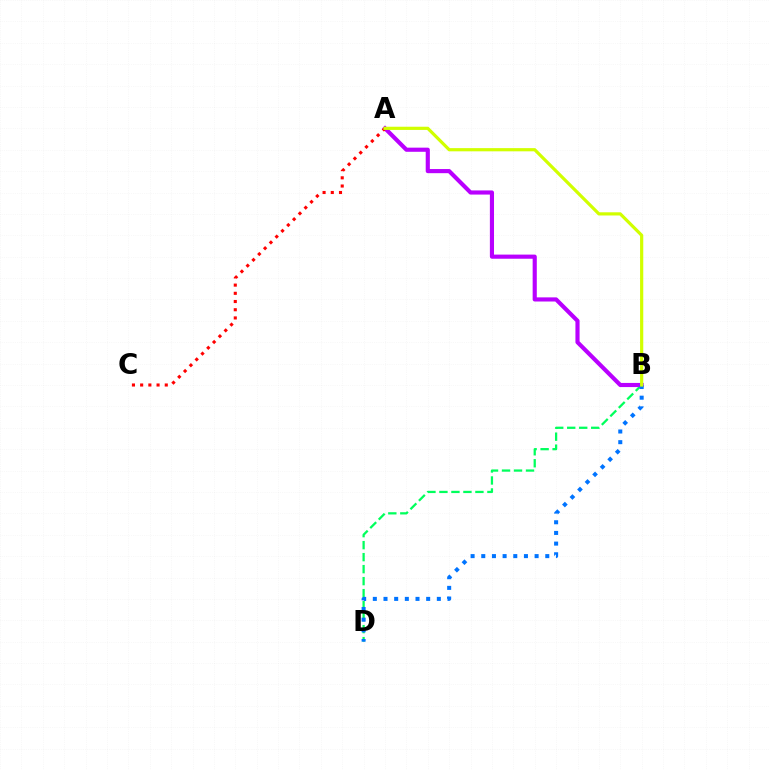{('B', 'D'): [{'color': '#00ff5c', 'line_style': 'dashed', 'thickness': 1.63}, {'color': '#0074ff', 'line_style': 'dotted', 'thickness': 2.9}], ('A', 'B'): [{'color': '#b900ff', 'line_style': 'solid', 'thickness': 2.98}, {'color': '#d1ff00', 'line_style': 'solid', 'thickness': 2.3}], ('A', 'C'): [{'color': '#ff0000', 'line_style': 'dotted', 'thickness': 2.23}]}